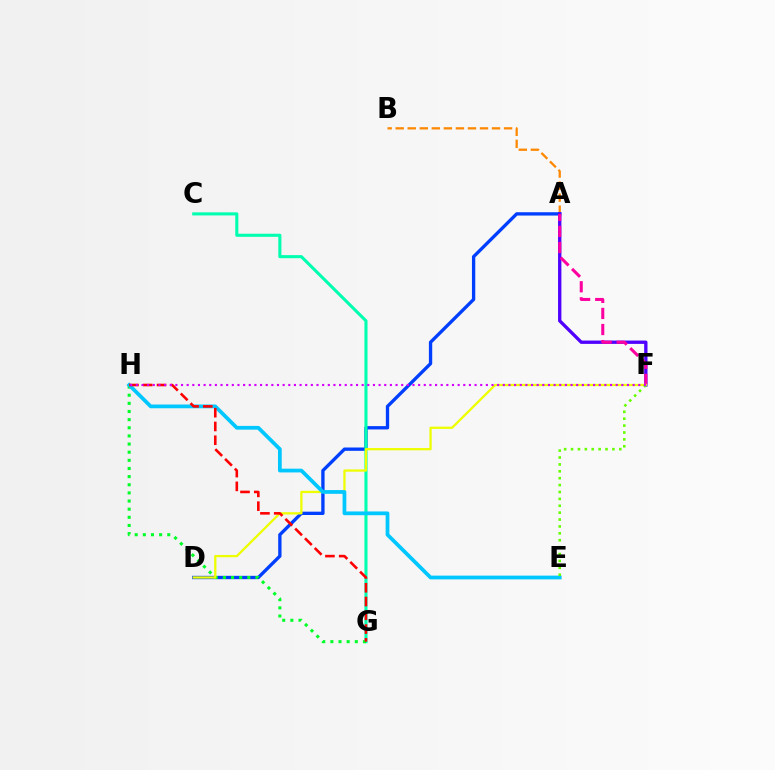{('A', 'B'): [{'color': '#ff8800', 'line_style': 'dashed', 'thickness': 1.64}], ('A', 'D'): [{'color': '#003fff', 'line_style': 'solid', 'thickness': 2.4}], ('C', 'G'): [{'color': '#00ffaf', 'line_style': 'solid', 'thickness': 2.23}], ('G', 'H'): [{'color': '#00ff27', 'line_style': 'dotted', 'thickness': 2.21}, {'color': '#ff0000', 'line_style': 'dashed', 'thickness': 1.87}], ('A', 'F'): [{'color': '#4f00ff', 'line_style': 'solid', 'thickness': 2.39}, {'color': '#ff00a0', 'line_style': 'dashed', 'thickness': 2.18}], ('D', 'F'): [{'color': '#eeff00', 'line_style': 'solid', 'thickness': 1.64}], ('E', 'H'): [{'color': '#00c7ff', 'line_style': 'solid', 'thickness': 2.7}], ('E', 'F'): [{'color': '#66ff00', 'line_style': 'dotted', 'thickness': 1.87}], ('F', 'H'): [{'color': '#d600ff', 'line_style': 'dotted', 'thickness': 1.53}]}